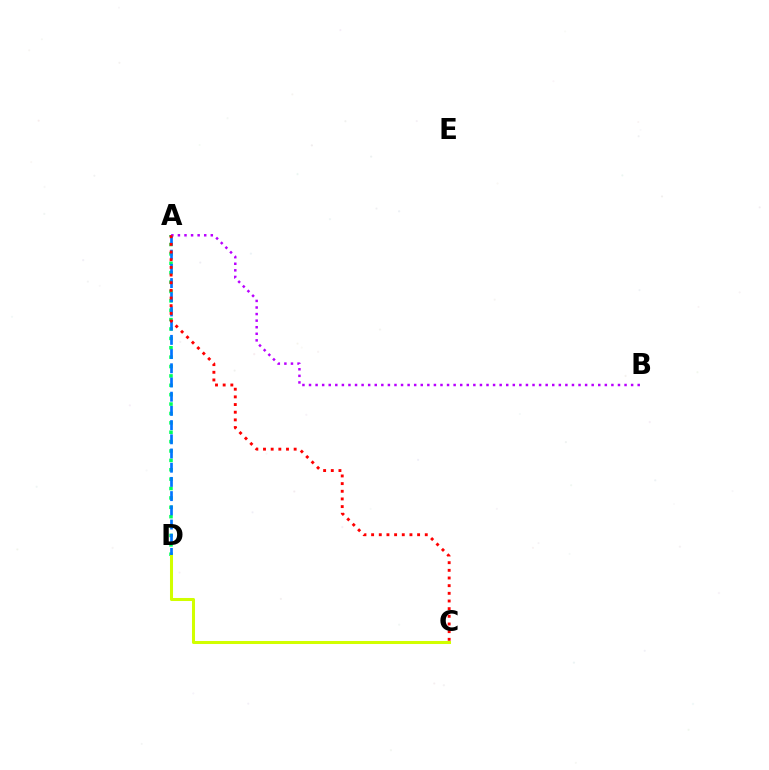{('A', 'D'): [{'color': '#00ff5c', 'line_style': 'dotted', 'thickness': 2.55}, {'color': '#0074ff', 'line_style': 'dashed', 'thickness': 1.93}], ('A', 'B'): [{'color': '#b900ff', 'line_style': 'dotted', 'thickness': 1.79}], ('A', 'C'): [{'color': '#ff0000', 'line_style': 'dotted', 'thickness': 2.08}], ('C', 'D'): [{'color': '#d1ff00', 'line_style': 'solid', 'thickness': 2.19}]}